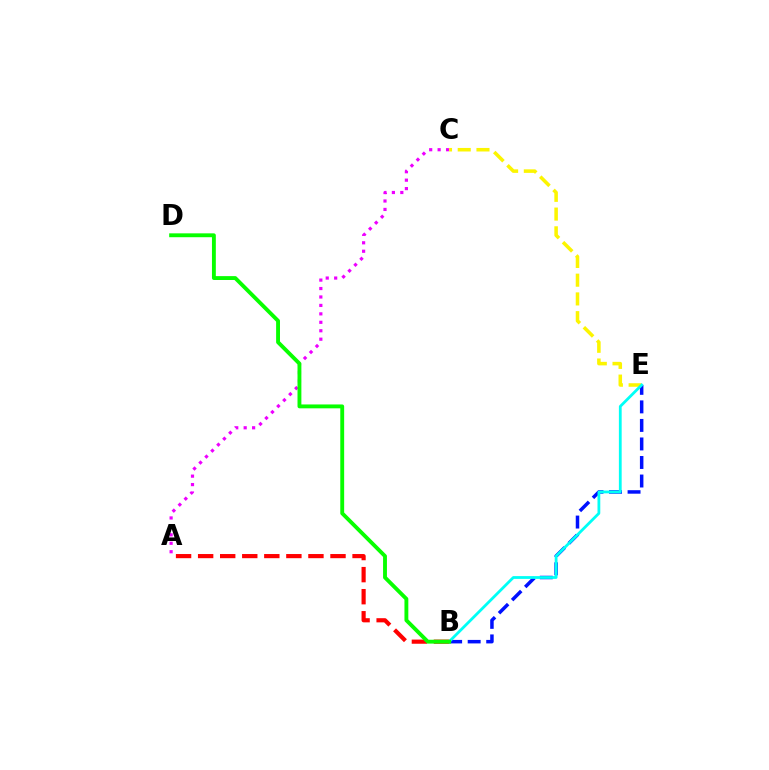{('A', 'C'): [{'color': '#ee00ff', 'line_style': 'dotted', 'thickness': 2.29}], ('A', 'B'): [{'color': '#ff0000', 'line_style': 'dashed', 'thickness': 3.0}], ('C', 'E'): [{'color': '#fcf500', 'line_style': 'dashed', 'thickness': 2.55}], ('B', 'E'): [{'color': '#0010ff', 'line_style': 'dashed', 'thickness': 2.52}, {'color': '#00fff6', 'line_style': 'solid', 'thickness': 2.01}], ('B', 'D'): [{'color': '#08ff00', 'line_style': 'solid', 'thickness': 2.79}]}